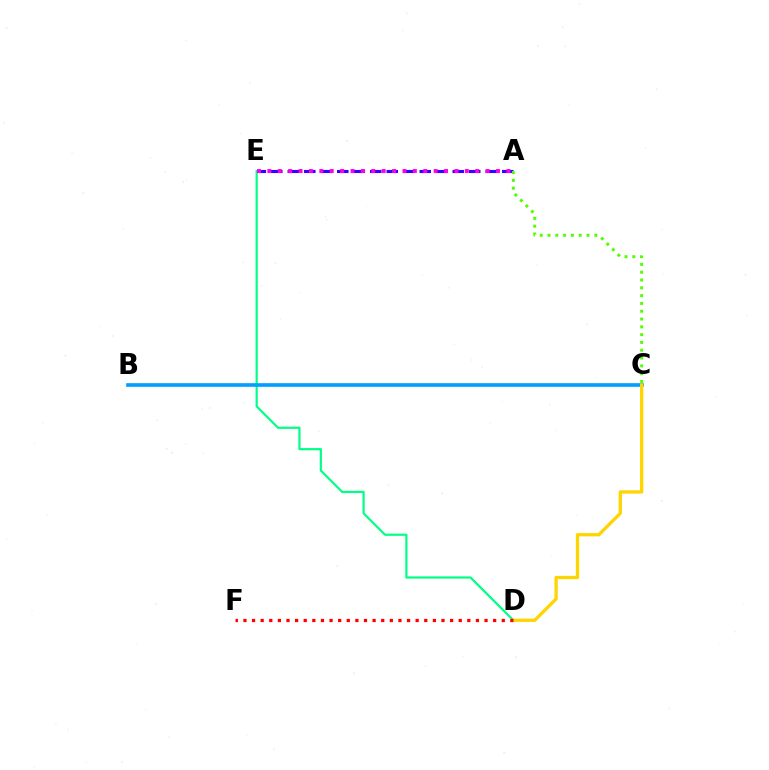{('D', 'E'): [{'color': '#00ff86', 'line_style': 'solid', 'thickness': 1.58}], ('A', 'E'): [{'color': '#3700ff', 'line_style': 'dashed', 'thickness': 2.24}, {'color': '#ff00ed', 'line_style': 'dotted', 'thickness': 2.82}], ('B', 'C'): [{'color': '#009eff', 'line_style': 'solid', 'thickness': 2.62}], ('C', 'D'): [{'color': '#ffd500', 'line_style': 'solid', 'thickness': 2.36}], ('D', 'F'): [{'color': '#ff0000', 'line_style': 'dotted', 'thickness': 2.34}], ('A', 'C'): [{'color': '#4fff00', 'line_style': 'dotted', 'thickness': 2.12}]}